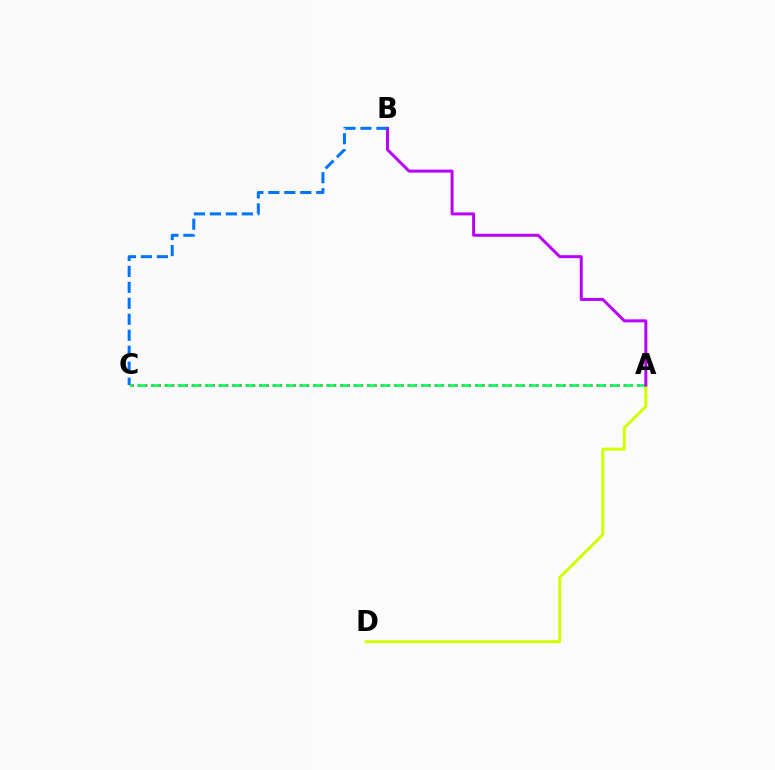{('A', 'C'): [{'color': '#ff0000', 'line_style': 'dotted', 'thickness': 1.83}, {'color': '#00ff5c', 'line_style': 'dashed', 'thickness': 1.83}], ('A', 'D'): [{'color': '#d1ff00', 'line_style': 'solid', 'thickness': 2.15}], ('A', 'B'): [{'color': '#b900ff', 'line_style': 'solid', 'thickness': 2.14}], ('B', 'C'): [{'color': '#0074ff', 'line_style': 'dashed', 'thickness': 2.17}]}